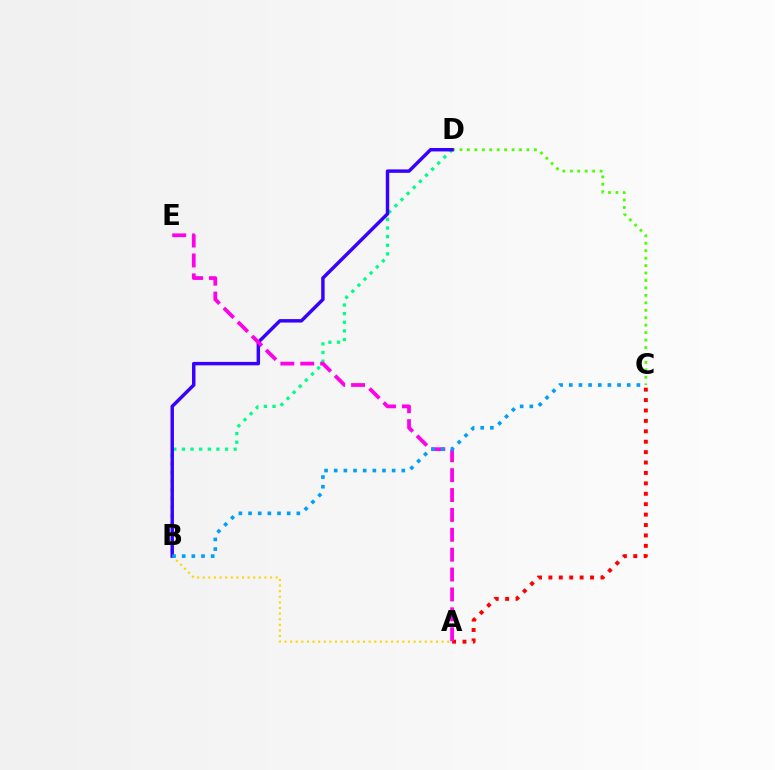{('A', 'B'): [{'color': '#ffd500', 'line_style': 'dotted', 'thickness': 1.52}], ('B', 'D'): [{'color': '#00ff86', 'line_style': 'dotted', 'thickness': 2.34}, {'color': '#3700ff', 'line_style': 'solid', 'thickness': 2.48}], ('A', 'C'): [{'color': '#ff0000', 'line_style': 'dotted', 'thickness': 2.83}], ('C', 'D'): [{'color': '#4fff00', 'line_style': 'dotted', 'thickness': 2.02}], ('A', 'E'): [{'color': '#ff00ed', 'line_style': 'dashed', 'thickness': 2.7}], ('B', 'C'): [{'color': '#009eff', 'line_style': 'dotted', 'thickness': 2.62}]}